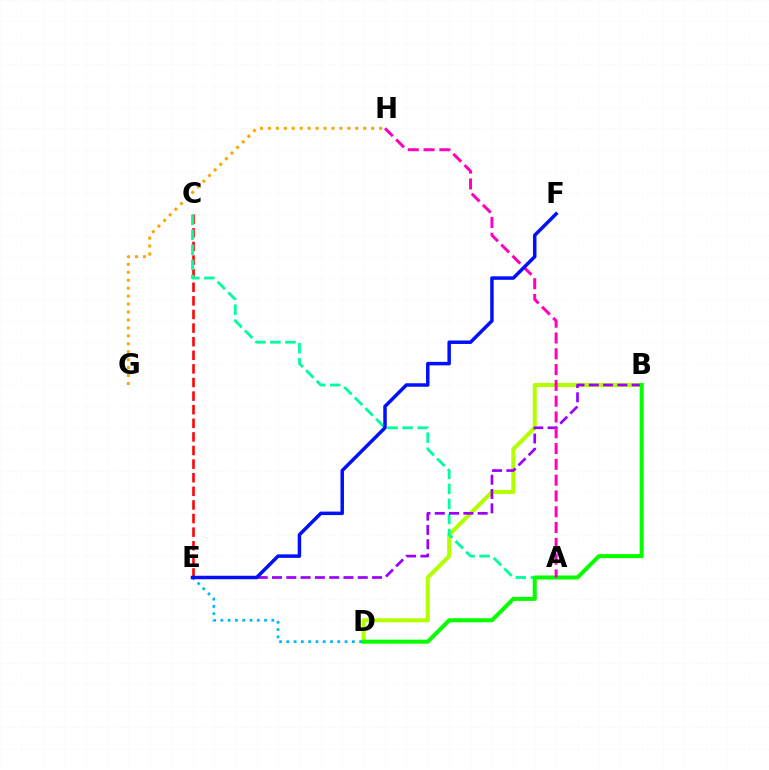{('B', 'D'): [{'color': '#b3ff00', 'line_style': 'solid', 'thickness': 2.92}, {'color': '#08ff00', 'line_style': 'solid', 'thickness': 2.91}], ('D', 'E'): [{'color': '#00b5ff', 'line_style': 'dotted', 'thickness': 1.98}], ('C', 'E'): [{'color': '#ff0000', 'line_style': 'dashed', 'thickness': 1.85}], ('A', 'C'): [{'color': '#00ff9d', 'line_style': 'dashed', 'thickness': 2.04}], ('B', 'E'): [{'color': '#9b00ff', 'line_style': 'dashed', 'thickness': 1.94}], ('G', 'H'): [{'color': '#ffa500', 'line_style': 'dotted', 'thickness': 2.16}], ('A', 'H'): [{'color': '#ff00bd', 'line_style': 'dashed', 'thickness': 2.15}], ('E', 'F'): [{'color': '#0010ff', 'line_style': 'solid', 'thickness': 2.51}]}